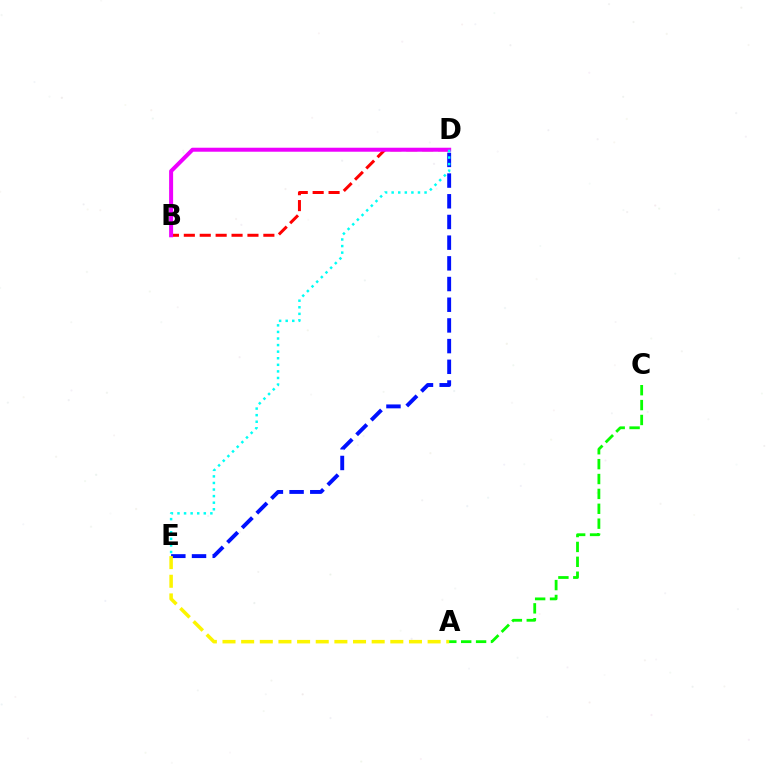{('D', 'E'): [{'color': '#0010ff', 'line_style': 'dashed', 'thickness': 2.81}, {'color': '#00fff6', 'line_style': 'dotted', 'thickness': 1.79}], ('B', 'D'): [{'color': '#ff0000', 'line_style': 'dashed', 'thickness': 2.16}, {'color': '#ee00ff', 'line_style': 'solid', 'thickness': 2.88}], ('A', 'E'): [{'color': '#fcf500', 'line_style': 'dashed', 'thickness': 2.53}], ('A', 'C'): [{'color': '#08ff00', 'line_style': 'dashed', 'thickness': 2.02}]}